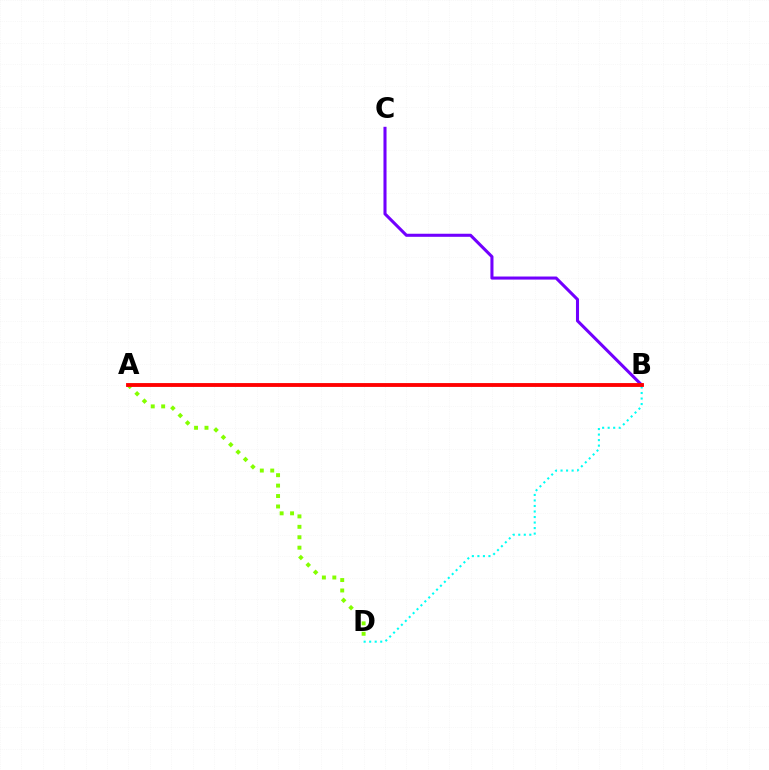{('A', 'D'): [{'color': '#84ff00', 'line_style': 'dotted', 'thickness': 2.83}], ('B', 'C'): [{'color': '#7200ff', 'line_style': 'solid', 'thickness': 2.21}], ('B', 'D'): [{'color': '#00fff6', 'line_style': 'dotted', 'thickness': 1.5}], ('A', 'B'): [{'color': '#ff0000', 'line_style': 'solid', 'thickness': 2.77}]}